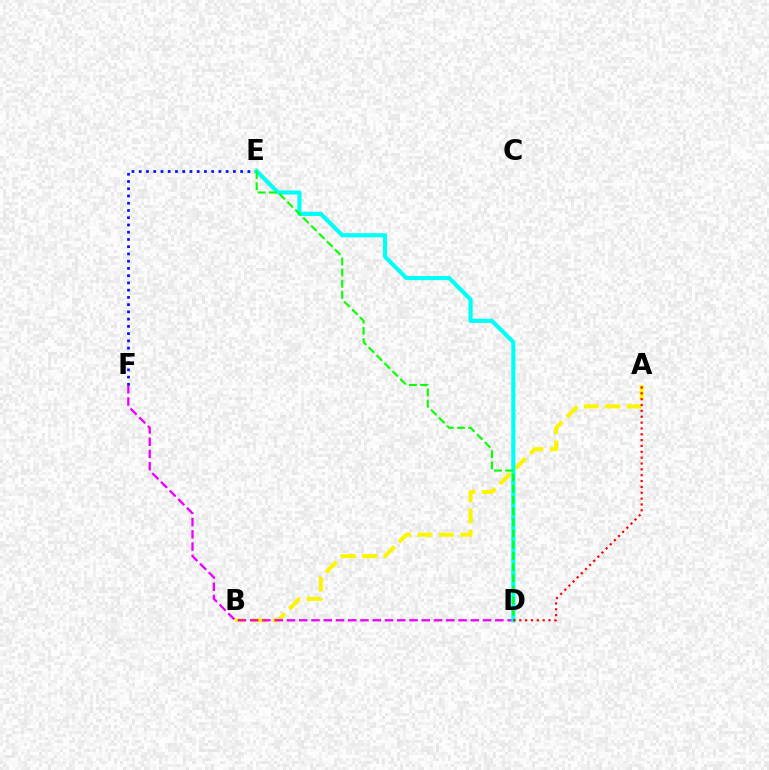{('A', 'B'): [{'color': '#fcf500', 'line_style': 'dashed', 'thickness': 2.91}], ('D', 'F'): [{'color': '#ee00ff', 'line_style': 'dashed', 'thickness': 1.67}], ('E', 'F'): [{'color': '#0010ff', 'line_style': 'dotted', 'thickness': 1.97}], ('D', 'E'): [{'color': '#00fff6', 'line_style': 'solid', 'thickness': 2.98}, {'color': '#08ff00', 'line_style': 'dashed', 'thickness': 1.52}], ('A', 'D'): [{'color': '#ff0000', 'line_style': 'dotted', 'thickness': 1.59}]}